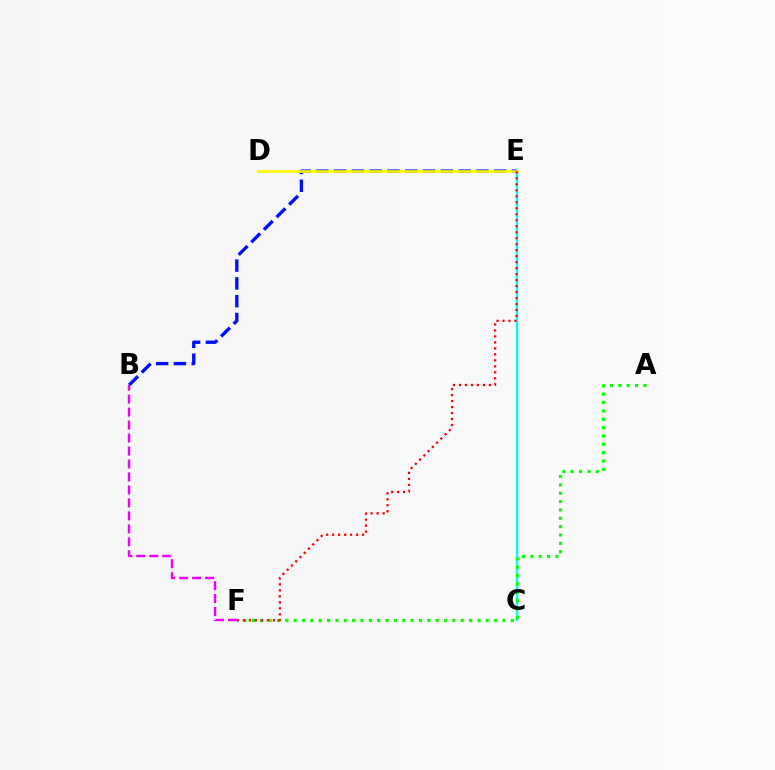{('C', 'E'): [{'color': '#00fff6', 'line_style': 'solid', 'thickness': 1.72}], ('B', 'E'): [{'color': '#0010ff', 'line_style': 'dashed', 'thickness': 2.42}], ('D', 'E'): [{'color': '#fcf500', 'line_style': 'solid', 'thickness': 1.89}], ('A', 'F'): [{'color': '#08ff00', 'line_style': 'dotted', 'thickness': 2.27}], ('E', 'F'): [{'color': '#ff0000', 'line_style': 'dotted', 'thickness': 1.63}], ('B', 'F'): [{'color': '#ee00ff', 'line_style': 'dashed', 'thickness': 1.76}]}